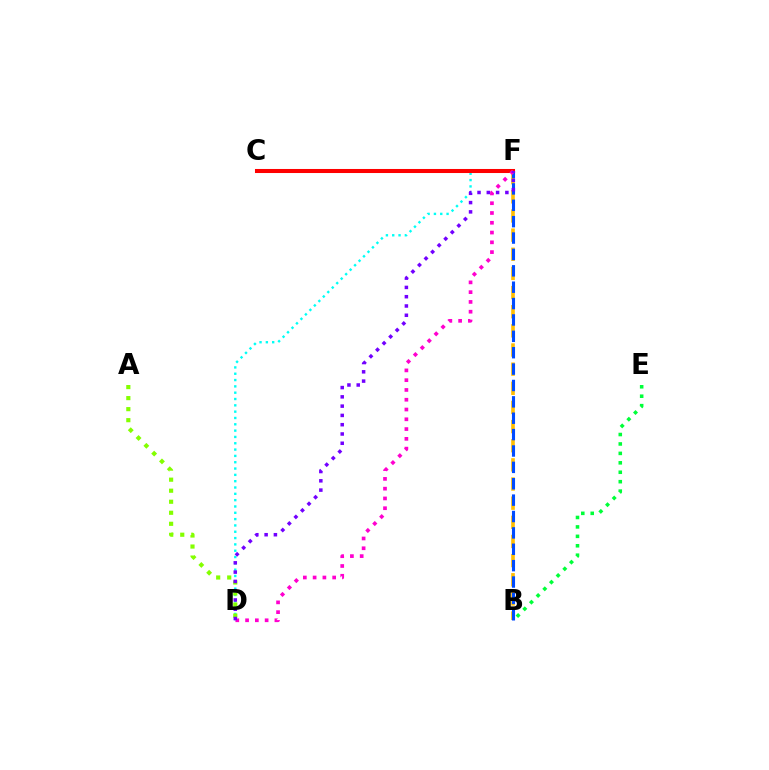{('B', 'F'): [{'color': '#ffbd00', 'line_style': 'dashed', 'thickness': 2.6}, {'color': '#004bff', 'line_style': 'dashed', 'thickness': 2.23}], ('D', 'F'): [{'color': '#00fff6', 'line_style': 'dotted', 'thickness': 1.72}, {'color': '#ff00cf', 'line_style': 'dotted', 'thickness': 2.66}, {'color': '#7200ff', 'line_style': 'dotted', 'thickness': 2.52}], ('C', 'F'): [{'color': '#ff0000', 'line_style': 'solid', 'thickness': 2.91}], ('B', 'E'): [{'color': '#00ff39', 'line_style': 'dotted', 'thickness': 2.56}], ('A', 'D'): [{'color': '#84ff00', 'line_style': 'dotted', 'thickness': 3.0}]}